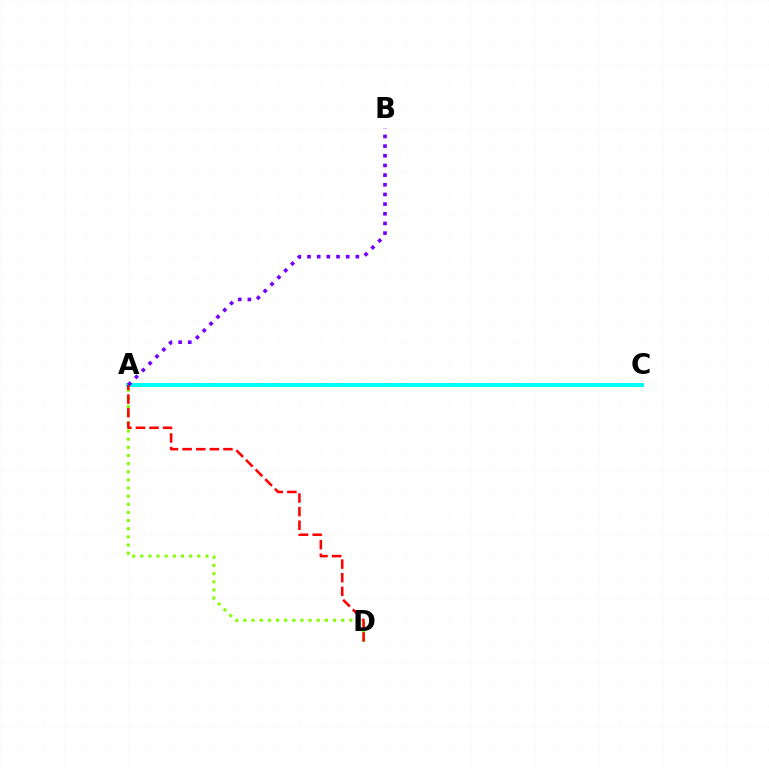{('A', 'D'): [{'color': '#84ff00', 'line_style': 'dotted', 'thickness': 2.21}, {'color': '#ff0000', 'line_style': 'dashed', 'thickness': 1.85}], ('A', 'C'): [{'color': '#00fff6', 'line_style': 'solid', 'thickness': 2.86}], ('A', 'B'): [{'color': '#7200ff', 'line_style': 'dotted', 'thickness': 2.63}]}